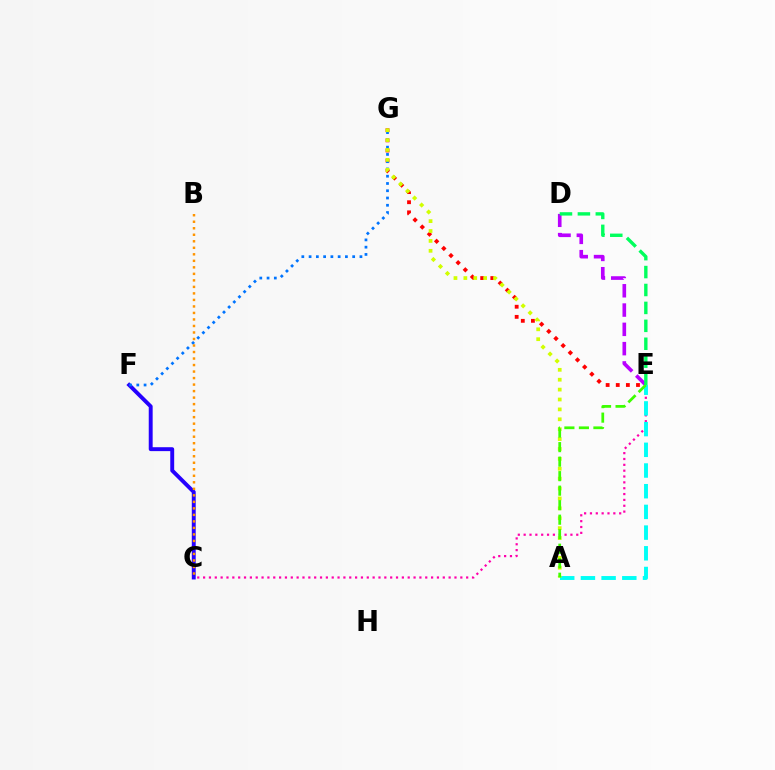{('C', 'E'): [{'color': '#ff00ac', 'line_style': 'dotted', 'thickness': 1.59}], ('E', 'G'): [{'color': '#ff0000', 'line_style': 'dotted', 'thickness': 2.75}], ('A', 'E'): [{'color': '#00fff6', 'line_style': 'dashed', 'thickness': 2.81}, {'color': '#3dff00', 'line_style': 'dashed', 'thickness': 1.97}], ('C', 'F'): [{'color': '#2500ff', 'line_style': 'solid', 'thickness': 2.82}], ('F', 'G'): [{'color': '#0074ff', 'line_style': 'dotted', 'thickness': 1.97}], ('A', 'G'): [{'color': '#d1ff00', 'line_style': 'dotted', 'thickness': 2.69}], ('D', 'E'): [{'color': '#b900ff', 'line_style': 'dashed', 'thickness': 2.62}, {'color': '#00ff5c', 'line_style': 'dashed', 'thickness': 2.43}], ('B', 'C'): [{'color': '#ff9400', 'line_style': 'dotted', 'thickness': 1.77}]}